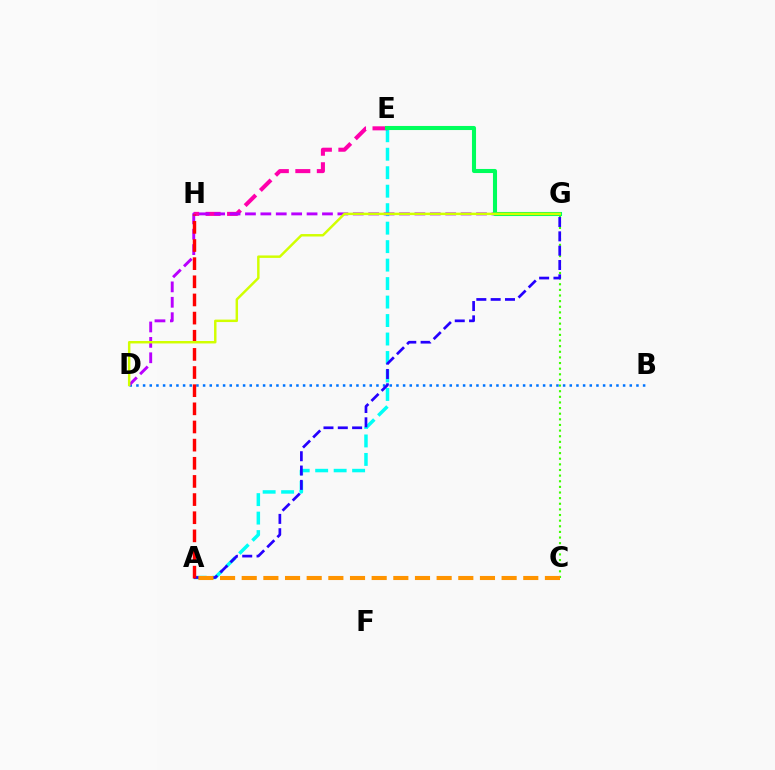{('C', 'G'): [{'color': '#3dff00', 'line_style': 'dotted', 'thickness': 1.53}], ('A', 'E'): [{'color': '#00fff6', 'line_style': 'dashed', 'thickness': 2.51}], ('E', 'H'): [{'color': '#ff00ac', 'line_style': 'dashed', 'thickness': 2.92}], ('B', 'D'): [{'color': '#0074ff', 'line_style': 'dotted', 'thickness': 1.81}], ('D', 'G'): [{'color': '#b900ff', 'line_style': 'dashed', 'thickness': 2.09}, {'color': '#d1ff00', 'line_style': 'solid', 'thickness': 1.77}], ('A', 'G'): [{'color': '#2500ff', 'line_style': 'dashed', 'thickness': 1.95}], ('A', 'H'): [{'color': '#ff0000', 'line_style': 'dashed', 'thickness': 2.47}], ('A', 'C'): [{'color': '#ff9400', 'line_style': 'dashed', 'thickness': 2.94}], ('E', 'G'): [{'color': '#00ff5c', 'line_style': 'solid', 'thickness': 2.94}]}